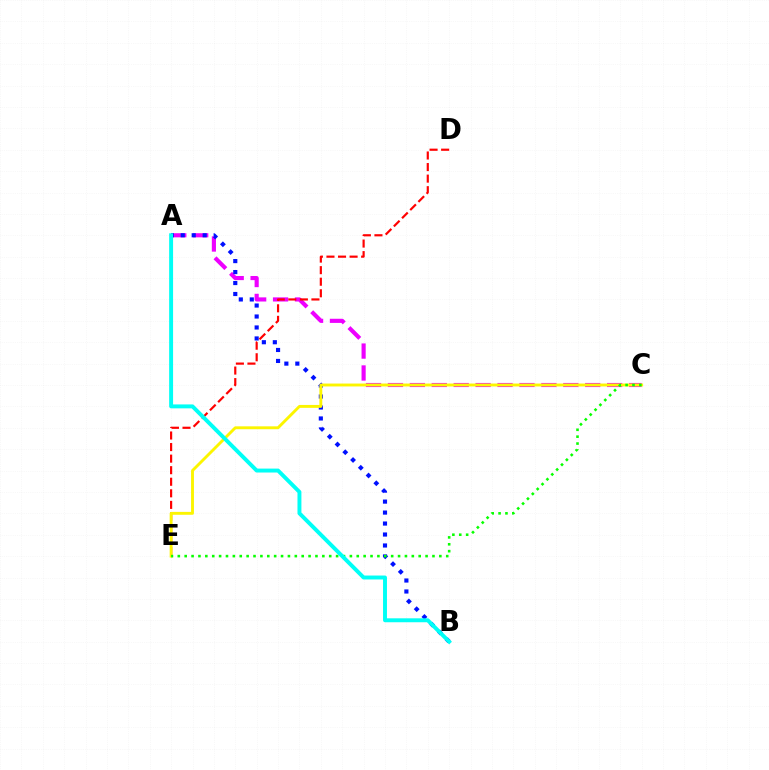{('A', 'C'): [{'color': '#ee00ff', 'line_style': 'dashed', 'thickness': 2.98}], ('D', 'E'): [{'color': '#ff0000', 'line_style': 'dashed', 'thickness': 1.57}], ('A', 'B'): [{'color': '#0010ff', 'line_style': 'dotted', 'thickness': 2.98}, {'color': '#00fff6', 'line_style': 'solid', 'thickness': 2.83}], ('C', 'E'): [{'color': '#fcf500', 'line_style': 'solid', 'thickness': 2.08}, {'color': '#08ff00', 'line_style': 'dotted', 'thickness': 1.87}]}